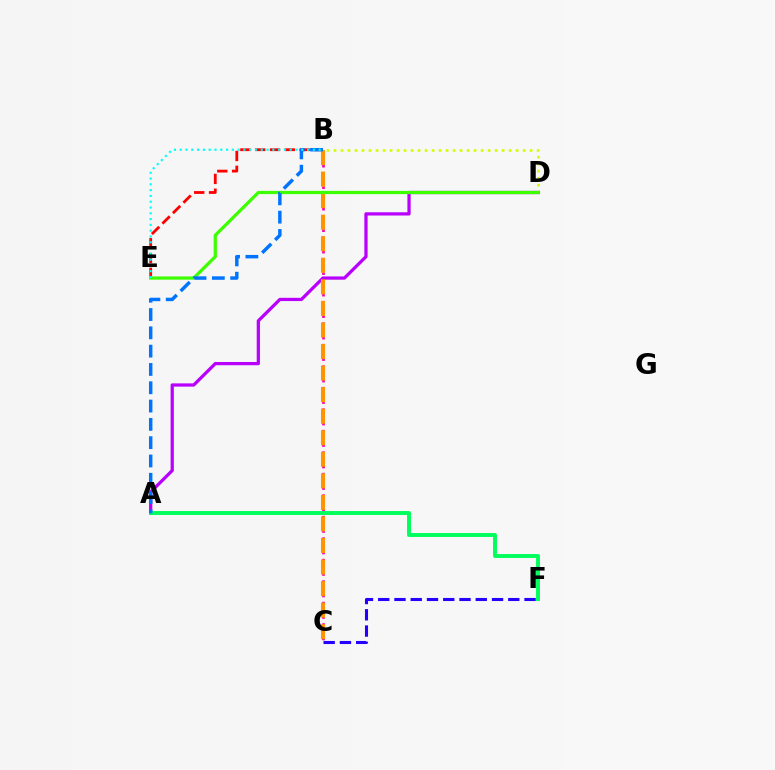{('B', 'E'): [{'color': '#ff0000', 'line_style': 'dashed', 'thickness': 2.01}, {'color': '#00fff6', 'line_style': 'dotted', 'thickness': 1.57}], ('B', 'C'): [{'color': '#ff00ac', 'line_style': 'dotted', 'thickness': 1.95}, {'color': '#ff9400', 'line_style': 'dashed', 'thickness': 2.93}], ('B', 'D'): [{'color': '#d1ff00', 'line_style': 'dotted', 'thickness': 1.9}], ('A', 'D'): [{'color': '#b900ff', 'line_style': 'solid', 'thickness': 2.34}], ('D', 'E'): [{'color': '#3dff00', 'line_style': 'solid', 'thickness': 2.32}], ('C', 'F'): [{'color': '#2500ff', 'line_style': 'dashed', 'thickness': 2.21}], ('A', 'F'): [{'color': '#00ff5c', 'line_style': 'solid', 'thickness': 2.82}], ('A', 'B'): [{'color': '#0074ff', 'line_style': 'dashed', 'thickness': 2.49}]}